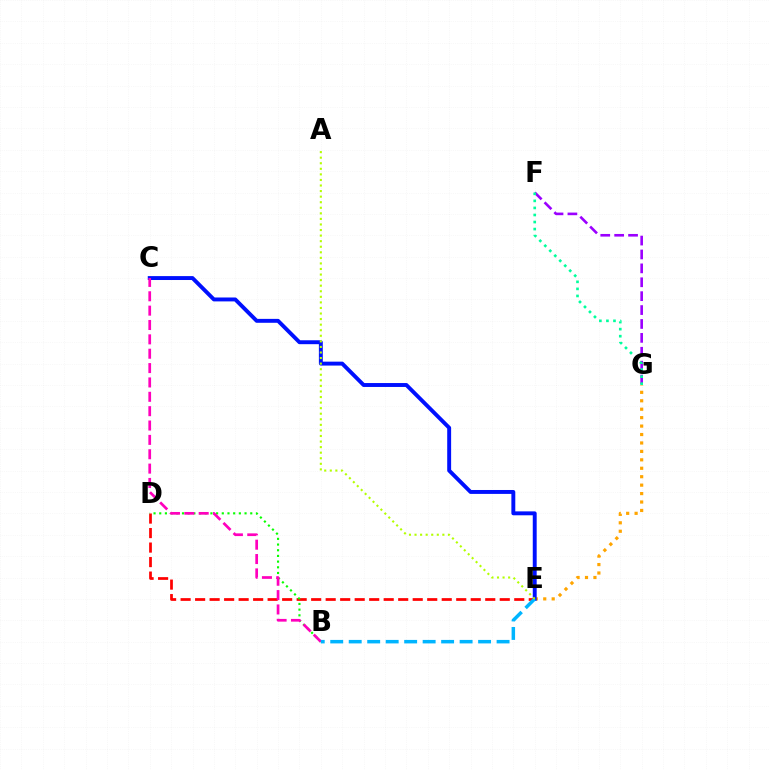{('D', 'E'): [{'color': '#ff0000', 'line_style': 'dashed', 'thickness': 1.97}], ('E', 'G'): [{'color': '#ffa500', 'line_style': 'dotted', 'thickness': 2.29}], ('C', 'E'): [{'color': '#0010ff', 'line_style': 'solid', 'thickness': 2.82}], ('B', 'D'): [{'color': '#08ff00', 'line_style': 'dotted', 'thickness': 1.55}], ('F', 'G'): [{'color': '#9b00ff', 'line_style': 'dashed', 'thickness': 1.89}, {'color': '#00ff9d', 'line_style': 'dotted', 'thickness': 1.92}], ('B', 'C'): [{'color': '#ff00bd', 'line_style': 'dashed', 'thickness': 1.95}], ('B', 'E'): [{'color': '#00b5ff', 'line_style': 'dashed', 'thickness': 2.51}], ('A', 'E'): [{'color': '#b3ff00', 'line_style': 'dotted', 'thickness': 1.51}]}